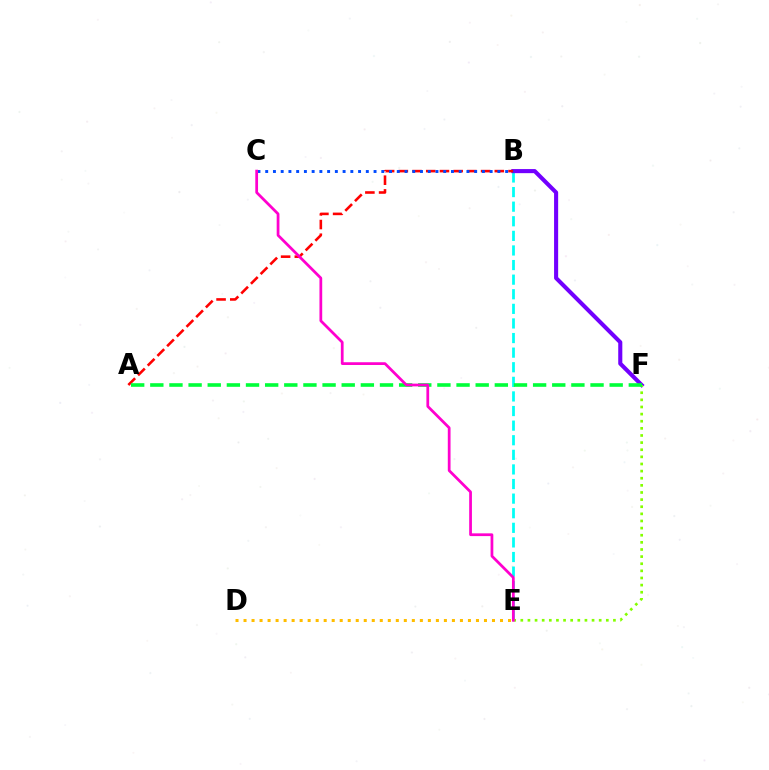{('B', 'E'): [{'color': '#00fff6', 'line_style': 'dashed', 'thickness': 1.98}], ('B', 'F'): [{'color': '#7200ff', 'line_style': 'solid', 'thickness': 2.94}], ('E', 'F'): [{'color': '#84ff00', 'line_style': 'dotted', 'thickness': 1.94}], ('A', 'B'): [{'color': '#ff0000', 'line_style': 'dashed', 'thickness': 1.86}], ('D', 'E'): [{'color': '#ffbd00', 'line_style': 'dotted', 'thickness': 2.18}], ('A', 'F'): [{'color': '#00ff39', 'line_style': 'dashed', 'thickness': 2.6}], ('B', 'C'): [{'color': '#004bff', 'line_style': 'dotted', 'thickness': 2.1}], ('C', 'E'): [{'color': '#ff00cf', 'line_style': 'solid', 'thickness': 1.98}]}